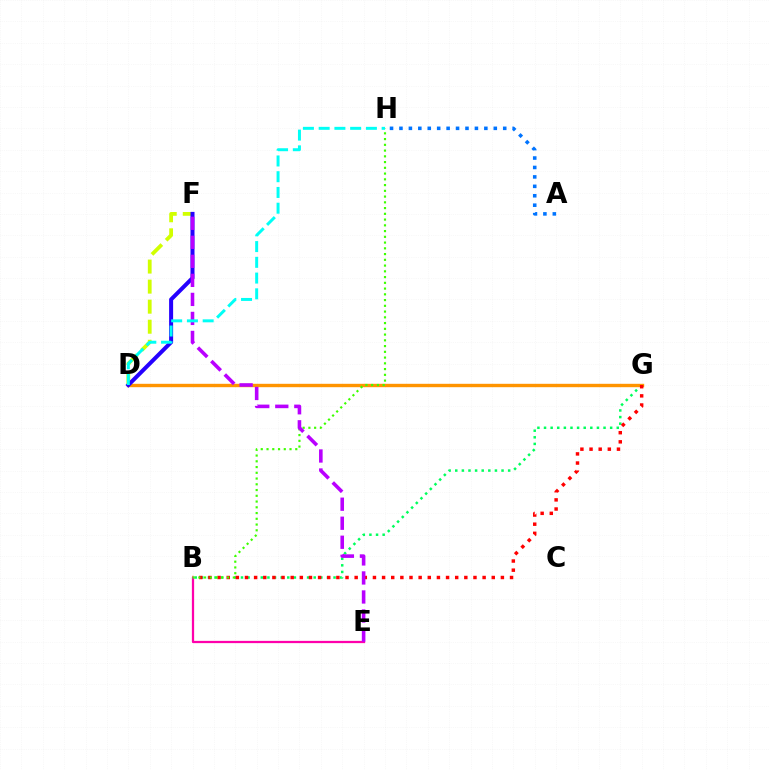{('B', 'G'): [{'color': '#00ff5c', 'line_style': 'dotted', 'thickness': 1.8}, {'color': '#ff0000', 'line_style': 'dotted', 'thickness': 2.48}], ('D', 'G'): [{'color': '#ff9400', 'line_style': 'solid', 'thickness': 2.44}], ('D', 'F'): [{'color': '#d1ff00', 'line_style': 'dashed', 'thickness': 2.72}, {'color': '#2500ff', 'line_style': 'solid', 'thickness': 2.89}], ('B', 'E'): [{'color': '#ff00ac', 'line_style': 'solid', 'thickness': 1.62}], ('A', 'H'): [{'color': '#0074ff', 'line_style': 'dotted', 'thickness': 2.56}], ('B', 'H'): [{'color': '#3dff00', 'line_style': 'dotted', 'thickness': 1.56}], ('E', 'F'): [{'color': '#b900ff', 'line_style': 'dashed', 'thickness': 2.58}], ('D', 'H'): [{'color': '#00fff6', 'line_style': 'dashed', 'thickness': 2.14}]}